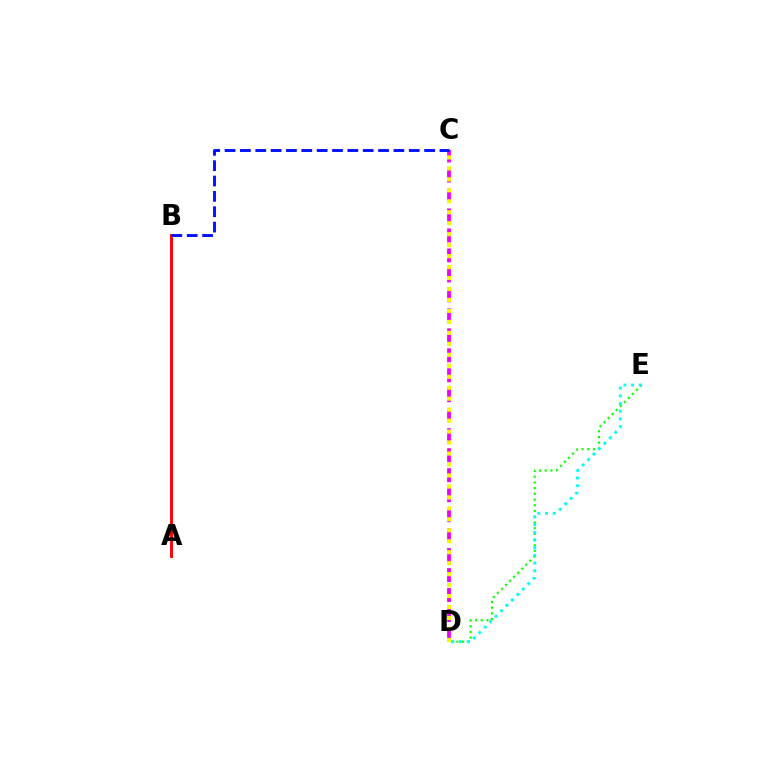{('D', 'E'): [{'color': '#08ff00', 'line_style': 'dotted', 'thickness': 1.55}, {'color': '#00fff6', 'line_style': 'dotted', 'thickness': 2.09}], ('C', 'D'): [{'color': '#ee00ff', 'line_style': 'dashed', 'thickness': 2.71}, {'color': '#fcf500', 'line_style': 'dotted', 'thickness': 2.98}], ('A', 'B'): [{'color': '#ff0000', 'line_style': 'solid', 'thickness': 2.09}], ('B', 'C'): [{'color': '#0010ff', 'line_style': 'dashed', 'thickness': 2.09}]}